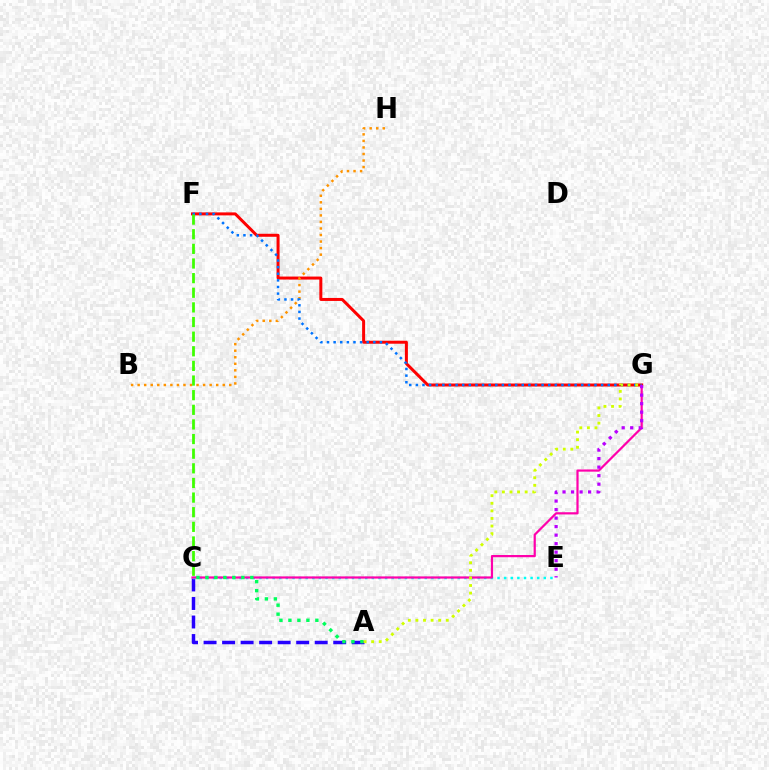{('A', 'C'): [{'color': '#2500ff', 'line_style': 'dashed', 'thickness': 2.52}, {'color': '#00ff5c', 'line_style': 'dotted', 'thickness': 2.44}], ('C', 'E'): [{'color': '#00fff6', 'line_style': 'dotted', 'thickness': 1.8}], ('C', 'G'): [{'color': '#ff00ac', 'line_style': 'solid', 'thickness': 1.59}], ('F', 'G'): [{'color': '#ff0000', 'line_style': 'solid', 'thickness': 2.16}, {'color': '#0074ff', 'line_style': 'dotted', 'thickness': 1.8}], ('B', 'H'): [{'color': '#ff9400', 'line_style': 'dotted', 'thickness': 1.78}], ('E', 'G'): [{'color': '#b900ff', 'line_style': 'dotted', 'thickness': 2.32}], ('A', 'G'): [{'color': '#d1ff00', 'line_style': 'dotted', 'thickness': 2.06}], ('C', 'F'): [{'color': '#3dff00', 'line_style': 'dashed', 'thickness': 1.99}]}